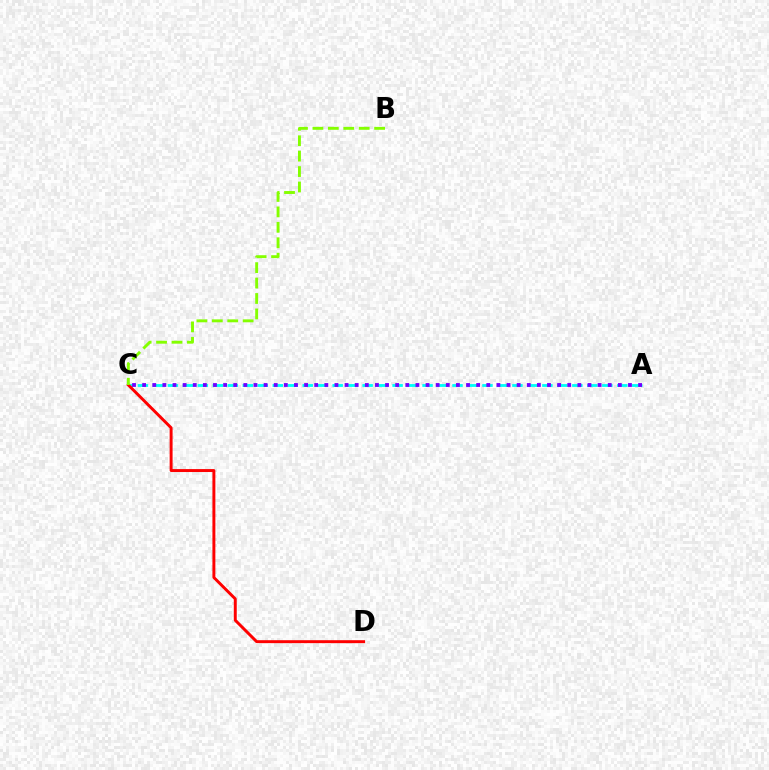{('A', 'C'): [{'color': '#00fff6', 'line_style': 'dashed', 'thickness': 2.03}, {'color': '#7200ff', 'line_style': 'dotted', 'thickness': 2.75}], ('C', 'D'): [{'color': '#ff0000', 'line_style': 'solid', 'thickness': 2.12}], ('B', 'C'): [{'color': '#84ff00', 'line_style': 'dashed', 'thickness': 2.1}]}